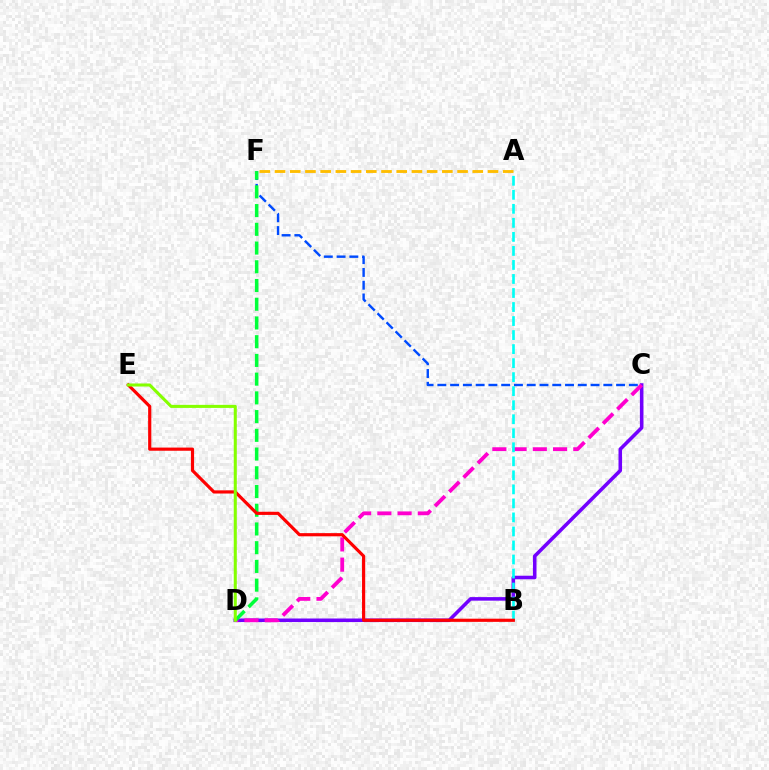{('C', 'D'): [{'color': '#7200ff', 'line_style': 'solid', 'thickness': 2.56}, {'color': '#ff00cf', 'line_style': 'dashed', 'thickness': 2.75}], ('C', 'F'): [{'color': '#004bff', 'line_style': 'dashed', 'thickness': 1.73}], ('A', 'B'): [{'color': '#00fff6', 'line_style': 'dashed', 'thickness': 1.91}], ('D', 'F'): [{'color': '#00ff39', 'line_style': 'dashed', 'thickness': 2.54}], ('B', 'E'): [{'color': '#ff0000', 'line_style': 'solid', 'thickness': 2.28}], ('A', 'F'): [{'color': '#ffbd00', 'line_style': 'dashed', 'thickness': 2.07}], ('D', 'E'): [{'color': '#84ff00', 'line_style': 'solid', 'thickness': 2.19}]}